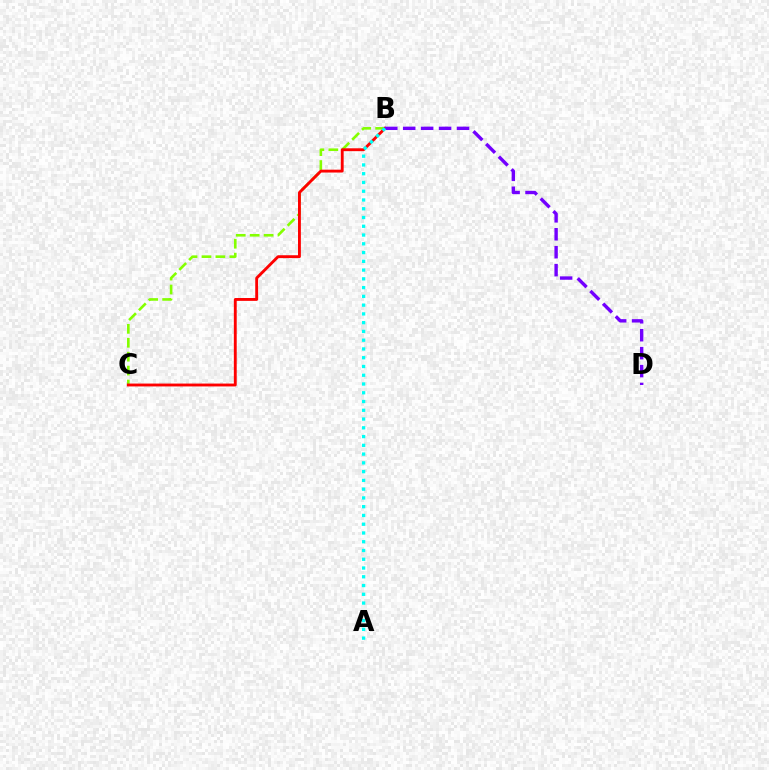{('B', 'C'): [{'color': '#84ff00', 'line_style': 'dashed', 'thickness': 1.89}, {'color': '#ff0000', 'line_style': 'solid', 'thickness': 2.06}], ('B', 'D'): [{'color': '#7200ff', 'line_style': 'dashed', 'thickness': 2.44}], ('A', 'B'): [{'color': '#00fff6', 'line_style': 'dotted', 'thickness': 2.38}]}